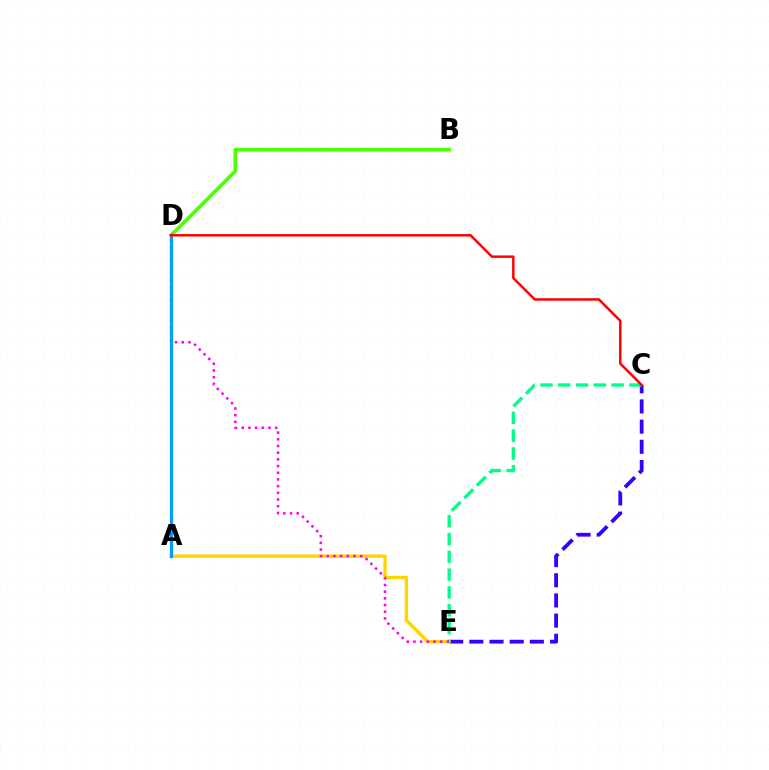{('C', 'E'): [{'color': '#3700ff', 'line_style': 'dashed', 'thickness': 2.74}, {'color': '#00ff86', 'line_style': 'dashed', 'thickness': 2.42}], ('A', 'E'): [{'color': '#ffd500', 'line_style': 'solid', 'thickness': 2.41}], ('D', 'E'): [{'color': '#ff00ed', 'line_style': 'dotted', 'thickness': 1.82}], ('B', 'D'): [{'color': '#4fff00', 'line_style': 'solid', 'thickness': 2.62}], ('A', 'D'): [{'color': '#009eff', 'line_style': 'solid', 'thickness': 2.34}], ('C', 'D'): [{'color': '#ff0000', 'line_style': 'solid', 'thickness': 1.79}]}